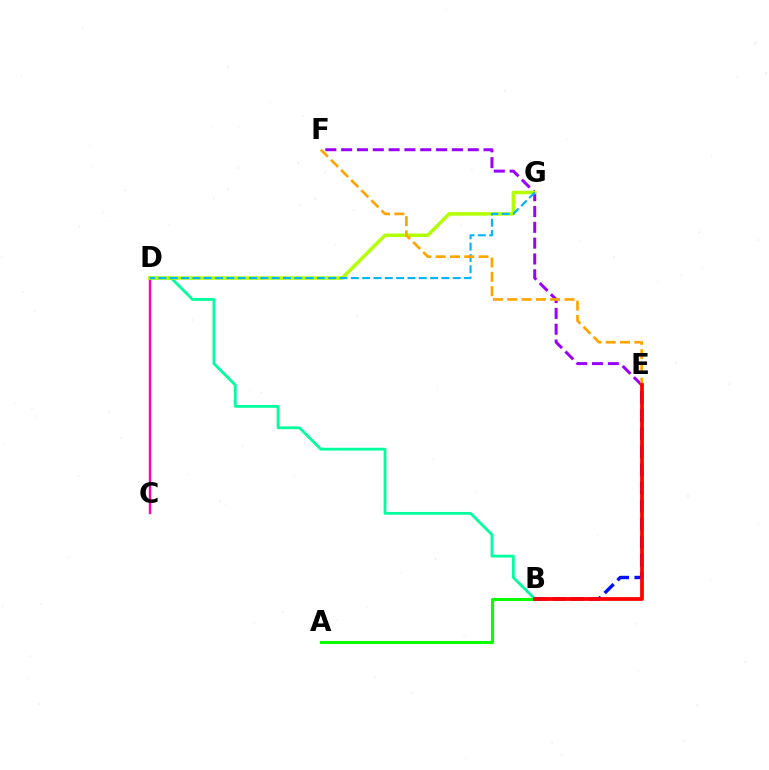{('E', 'F'): [{'color': '#9b00ff', 'line_style': 'dashed', 'thickness': 2.15}, {'color': '#ffa500', 'line_style': 'dashed', 'thickness': 1.94}], ('B', 'E'): [{'color': '#0010ff', 'line_style': 'dashed', 'thickness': 2.46}, {'color': '#ff0000', 'line_style': 'solid', 'thickness': 2.7}], ('B', 'D'): [{'color': '#00ff9d', 'line_style': 'solid', 'thickness': 2.01}], ('C', 'D'): [{'color': '#ff00bd', 'line_style': 'solid', 'thickness': 1.71}], ('D', 'G'): [{'color': '#b3ff00', 'line_style': 'solid', 'thickness': 2.5}, {'color': '#00b5ff', 'line_style': 'dashed', 'thickness': 1.54}], ('A', 'B'): [{'color': '#08ff00', 'line_style': 'solid', 'thickness': 2.21}]}